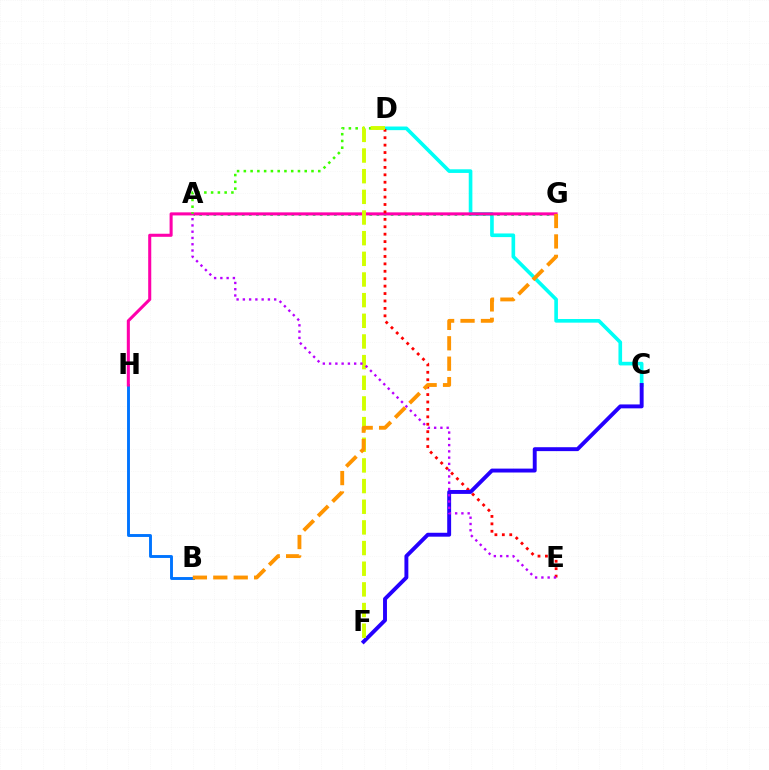{('C', 'D'): [{'color': '#00fff6', 'line_style': 'solid', 'thickness': 2.62}], ('A', 'G'): [{'color': '#00ff5c', 'line_style': 'dotted', 'thickness': 1.93}], ('B', 'H'): [{'color': '#0074ff', 'line_style': 'solid', 'thickness': 2.09}], ('G', 'H'): [{'color': '#ff00ac', 'line_style': 'solid', 'thickness': 2.2}], ('D', 'E'): [{'color': '#ff0000', 'line_style': 'dotted', 'thickness': 2.02}], ('A', 'D'): [{'color': '#3dff00', 'line_style': 'dotted', 'thickness': 1.84}], ('C', 'F'): [{'color': '#2500ff', 'line_style': 'solid', 'thickness': 2.81}], ('D', 'F'): [{'color': '#d1ff00', 'line_style': 'dashed', 'thickness': 2.81}], ('B', 'G'): [{'color': '#ff9400', 'line_style': 'dashed', 'thickness': 2.77}], ('A', 'E'): [{'color': '#b900ff', 'line_style': 'dotted', 'thickness': 1.7}]}